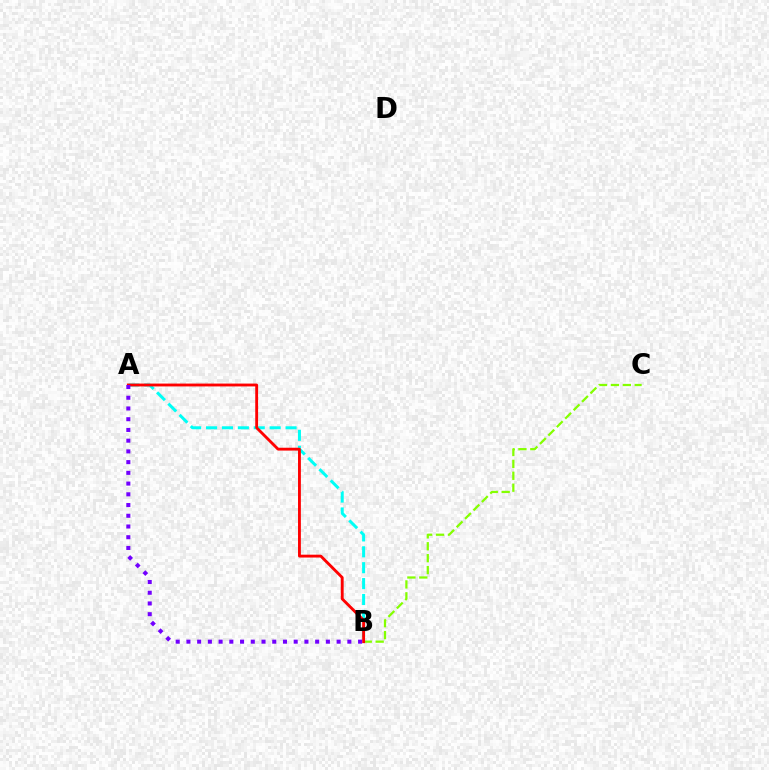{('B', 'C'): [{'color': '#84ff00', 'line_style': 'dashed', 'thickness': 1.62}], ('A', 'B'): [{'color': '#00fff6', 'line_style': 'dashed', 'thickness': 2.16}, {'color': '#ff0000', 'line_style': 'solid', 'thickness': 2.05}, {'color': '#7200ff', 'line_style': 'dotted', 'thickness': 2.91}]}